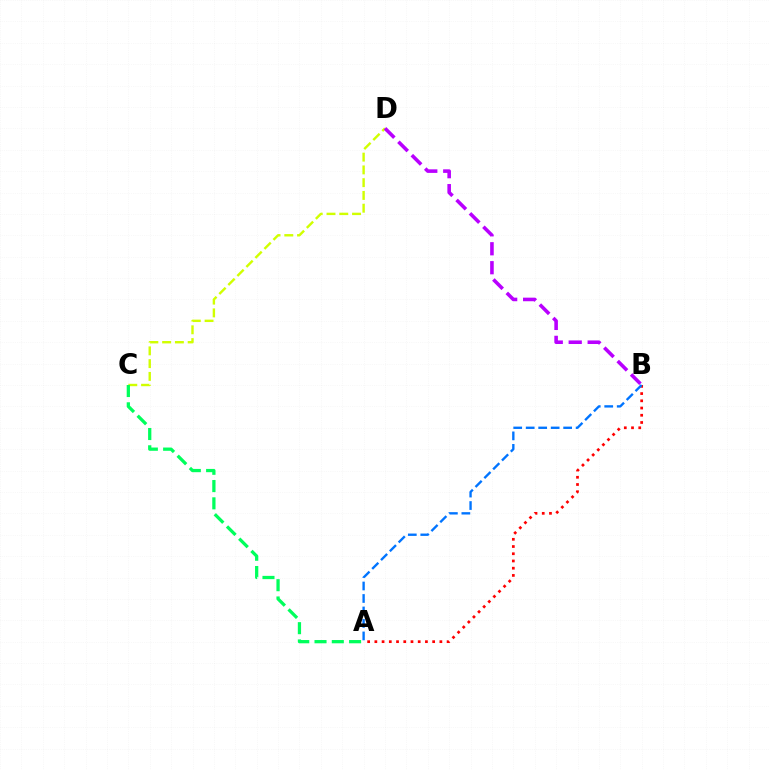{('C', 'D'): [{'color': '#d1ff00', 'line_style': 'dashed', 'thickness': 1.73}], ('A', 'B'): [{'color': '#ff0000', 'line_style': 'dotted', 'thickness': 1.96}, {'color': '#0074ff', 'line_style': 'dashed', 'thickness': 1.7}], ('B', 'D'): [{'color': '#b900ff', 'line_style': 'dashed', 'thickness': 2.58}], ('A', 'C'): [{'color': '#00ff5c', 'line_style': 'dashed', 'thickness': 2.35}]}